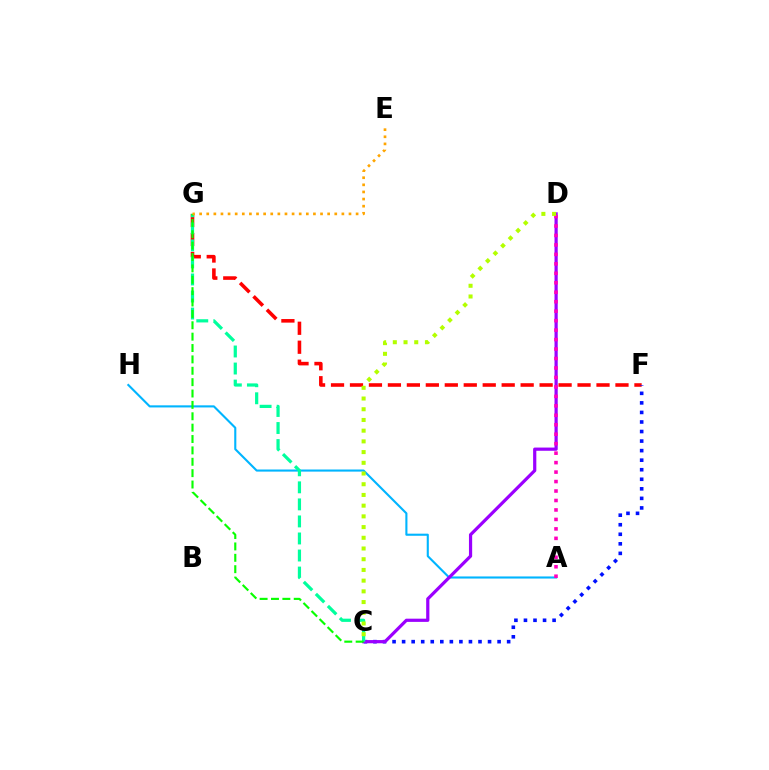{('F', 'G'): [{'color': '#ff0000', 'line_style': 'dashed', 'thickness': 2.58}], ('A', 'H'): [{'color': '#00b5ff', 'line_style': 'solid', 'thickness': 1.52}], ('C', 'F'): [{'color': '#0010ff', 'line_style': 'dotted', 'thickness': 2.59}], ('C', 'D'): [{'color': '#9b00ff', 'line_style': 'solid', 'thickness': 2.31}, {'color': '#b3ff00', 'line_style': 'dotted', 'thickness': 2.91}], ('C', 'G'): [{'color': '#00ff9d', 'line_style': 'dashed', 'thickness': 2.32}, {'color': '#08ff00', 'line_style': 'dashed', 'thickness': 1.55}], ('A', 'D'): [{'color': '#ff00bd', 'line_style': 'dotted', 'thickness': 2.57}], ('E', 'G'): [{'color': '#ffa500', 'line_style': 'dotted', 'thickness': 1.93}]}